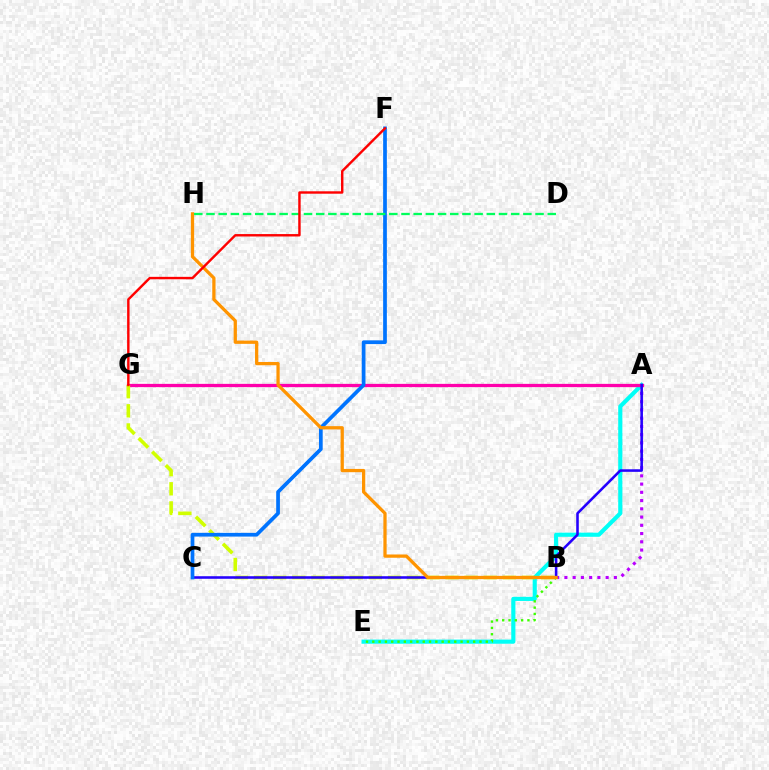{('A', 'E'): [{'color': '#00fff6', 'line_style': 'solid', 'thickness': 2.98}], ('A', 'B'): [{'color': '#b900ff', 'line_style': 'dotted', 'thickness': 2.24}], ('A', 'G'): [{'color': '#ff00ac', 'line_style': 'solid', 'thickness': 2.35}], ('B', 'G'): [{'color': '#d1ff00', 'line_style': 'dashed', 'thickness': 2.6}], ('B', 'E'): [{'color': '#3dff00', 'line_style': 'dotted', 'thickness': 1.71}], ('A', 'C'): [{'color': '#2500ff', 'line_style': 'solid', 'thickness': 1.85}], ('C', 'F'): [{'color': '#0074ff', 'line_style': 'solid', 'thickness': 2.68}], ('B', 'H'): [{'color': '#ff9400', 'line_style': 'solid', 'thickness': 2.35}], ('D', 'H'): [{'color': '#00ff5c', 'line_style': 'dashed', 'thickness': 1.66}], ('F', 'G'): [{'color': '#ff0000', 'line_style': 'solid', 'thickness': 1.74}]}